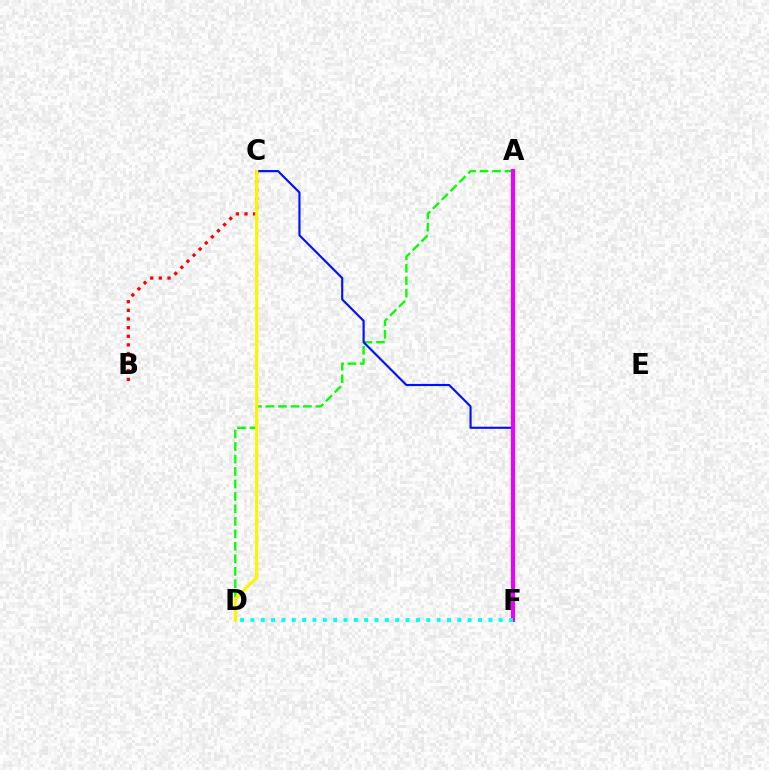{('A', 'D'): [{'color': '#08ff00', 'line_style': 'dashed', 'thickness': 1.69}], ('C', 'F'): [{'color': '#0010ff', 'line_style': 'solid', 'thickness': 1.54}], ('A', 'F'): [{'color': '#ee00ff', 'line_style': 'solid', 'thickness': 2.99}], ('B', 'C'): [{'color': '#ff0000', 'line_style': 'dotted', 'thickness': 2.35}], ('C', 'D'): [{'color': '#fcf500', 'line_style': 'solid', 'thickness': 2.27}], ('D', 'F'): [{'color': '#00fff6', 'line_style': 'dotted', 'thickness': 2.81}]}